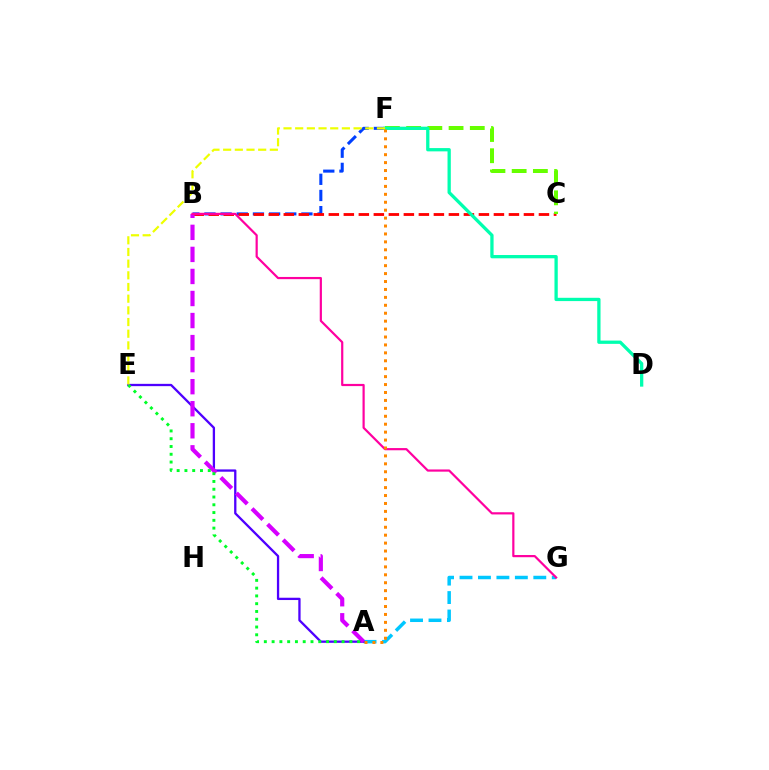{('B', 'F'): [{'color': '#003fff', 'line_style': 'dashed', 'thickness': 2.2}], ('A', 'G'): [{'color': '#00c7ff', 'line_style': 'dashed', 'thickness': 2.51}], ('B', 'C'): [{'color': '#ff0000', 'line_style': 'dashed', 'thickness': 2.04}], ('C', 'F'): [{'color': '#66ff00', 'line_style': 'dashed', 'thickness': 2.88}], ('A', 'E'): [{'color': '#4f00ff', 'line_style': 'solid', 'thickness': 1.65}, {'color': '#00ff27', 'line_style': 'dotted', 'thickness': 2.11}], ('A', 'B'): [{'color': '#d600ff', 'line_style': 'dashed', 'thickness': 2.99}], ('D', 'F'): [{'color': '#00ffaf', 'line_style': 'solid', 'thickness': 2.36}], ('B', 'G'): [{'color': '#ff00a0', 'line_style': 'solid', 'thickness': 1.58}], ('E', 'F'): [{'color': '#eeff00', 'line_style': 'dashed', 'thickness': 1.59}], ('A', 'F'): [{'color': '#ff8800', 'line_style': 'dotted', 'thickness': 2.15}]}